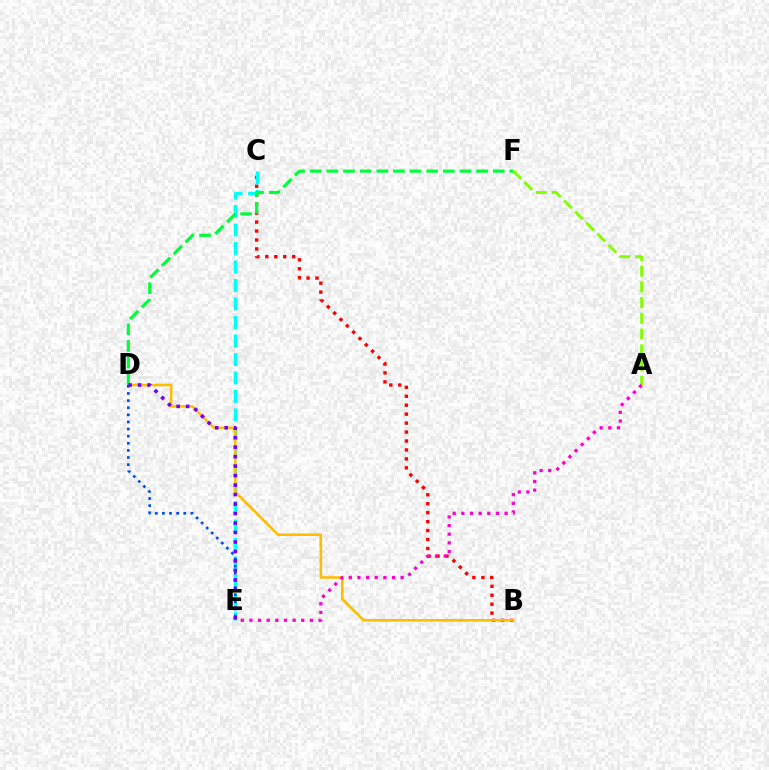{('B', 'C'): [{'color': '#ff0000', 'line_style': 'dotted', 'thickness': 2.43}], ('C', 'E'): [{'color': '#00fff6', 'line_style': 'dashed', 'thickness': 2.51}], ('A', 'F'): [{'color': '#84ff00', 'line_style': 'dashed', 'thickness': 2.13}], ('B', 'D'): [{'color': '#ffbd00', 'line_style': 'solid', 'thickness': 1.84}], ('D', 'F'): [{'color': '#00ff39', 'line_style': 'dashed', 'thickness': 2.26}], ('D', 'E'): [{'color': '#004bff', 'line_style': 'dotted', 'thickness': 1.93}, {'color': '#7200ff', 'line_style': 'dotted', 'thickness': 2.58}], ('A', 'E'): [{'color': '#ff00cf', 'line_style': 'dotted', 'thickness': 2.35}]}